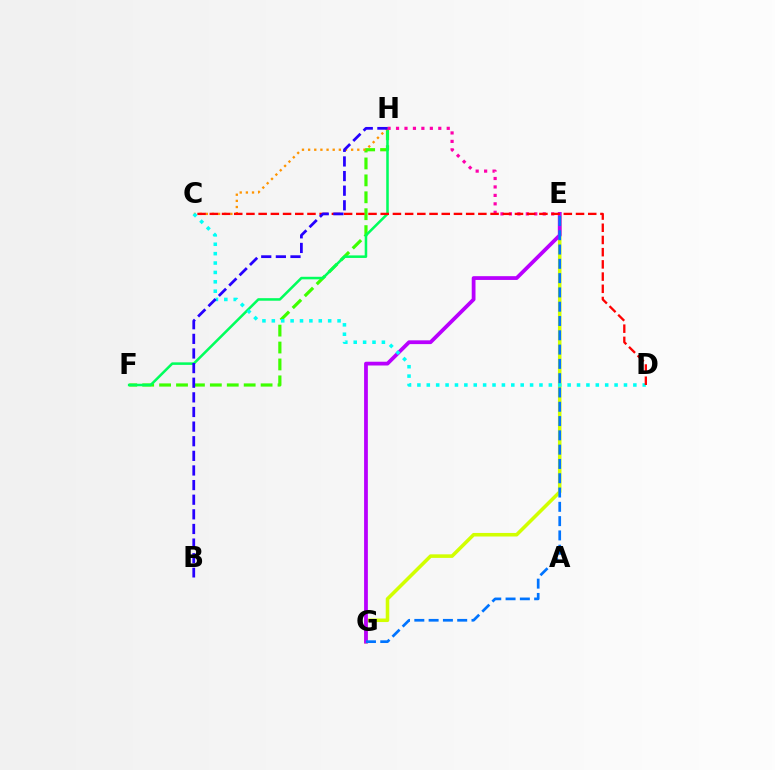{('F', 'H'): [{'color': '#3dff00', 'line_style': 'dashed', 'thickness': 2.3}, {'color': '#00ff5c', 'line_style': 'solid', 'thickness': 1.83}], ('C', 'H'): [{'color': '#ff9400', 'line_style': 'dotted', 'thickness': 1.67}], ('E', 'G'): [{'color': '#d1ff00', 'line_style': 'solid', 'thickness': 2.56}, {'color': '#b900ff', 'line_style': 'solid', 'thickness': 2.72}, {'color': '#0074ff', 'line_style': 'dashed', 'thickness': 1.94}], ('C', 'D'): [{'color': '#00fff6', 'line_style': 'dotted', 'thickness': 2.55}, {'color': '#ff0000', 'line_style': 'dashed', 'thickness': 1.66}], ('E', 'H'): [{'color': '#ff00ac', 'line_style': 'dotted', 'thickness': 2.3}], ('B', 'H'): [{'color': '#2500ff', 'line_style': 'dashed', 'thickness': 1.99}]}